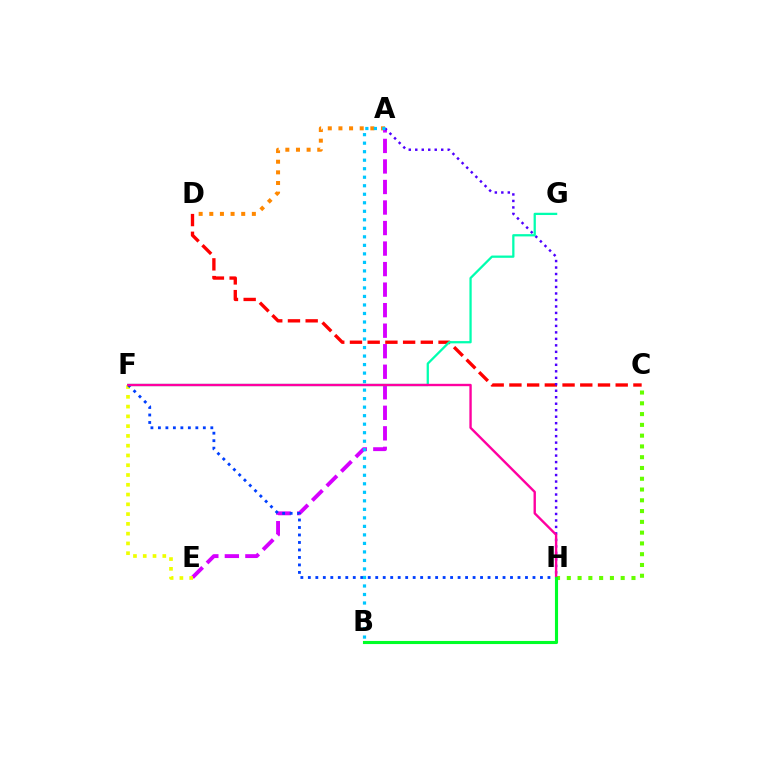{('C', 'D'): [{'color': '#ff0000', 'line_style': 'dashed', 'thickness': 2.41}], ('A', 'D'): [{'color': '#ff8800', 'line_style': 'dotted', 'thickness': 2.89}], ('A', 'E'): [{'color': '#d600ff', 'line_style': 'dashed', 'thickness': 2.79}], ('E', 'F'): [{'color': '#eeff00', 'line_style': 'dotted', 'thickness': 2.66}], ('A', 'H'): [{'color': '#4f00ff', 'line_style': 'dotted', 'thickness': 1.76}], ('C', 'H'): [{'color': '#66ff00', 'line_style': 'dotted', 'thickness': 2.93}], ('F', 'G'): [{'color': '#00ffaf', 'line_style': 'solid', 'thickness': 1.63}], ('F', 'H'): [{'color': '#003fff', 'line_style': 'dotted', 'thickness': 2.03}, {'color': '#ff00a0', 'line_style': 'solid', 'thickness': 1.71}], ('A', 'B'): [{'color': '#00c7ff', 'line_style': 'dotted', 'thickness': 2.31}], ('B', 'H'): [{'color': '#00ff27', 'line_style': 'solid', 'thickness': 2.24}]}